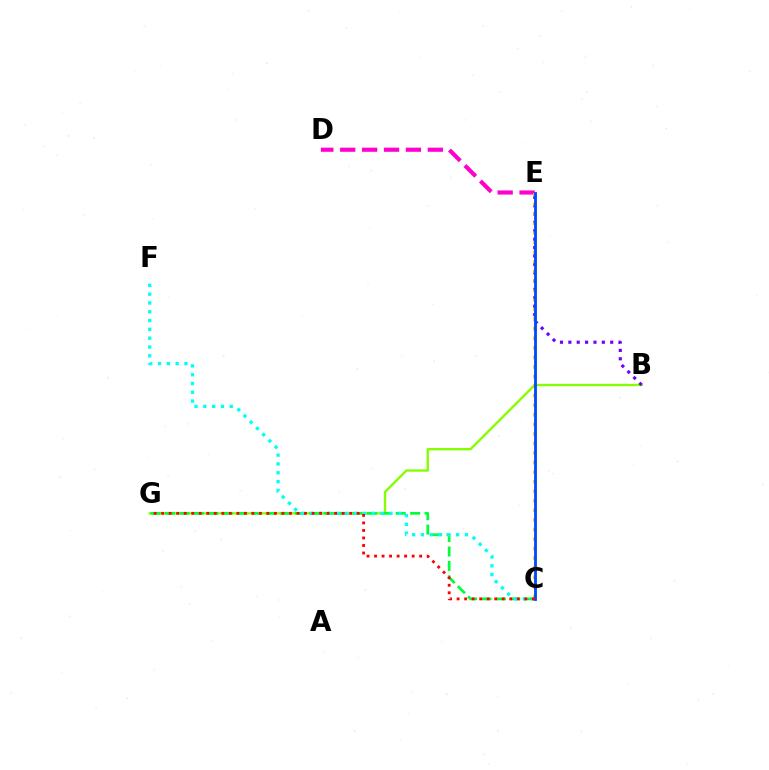{('B', 'G'): [{'color': '#84ff00', 'line_style': 'solid', 'thickness': 1.69}], ('B', 'E'): [{'color': '#7200ff', 'line_style': 'dotted', 'thickness': 2.28}], ('C', 'G'): [{'color': '#00ff39', 'line_style': 'dashed', 'thickness': 1.96}, {'color': '#ff0000', 'line_style': 'dotted', 'thickness': 2.04}], ('D', 'E'): [{'color': '#ff00cf', 'line_style': 'dashed', 'thickness': 2.97}], ('C', 'E'): [{'color': '#ffbd00', 'line_style': 'dotted', 'thickness': 2.6}, {'color': '#004bff', 'line_style': 'solid', 'thickness': 2.03}], ('C', 'F'): [{'color': '#00fff6', 'line_style': 'dotted', 'thickness': 2.39}]}